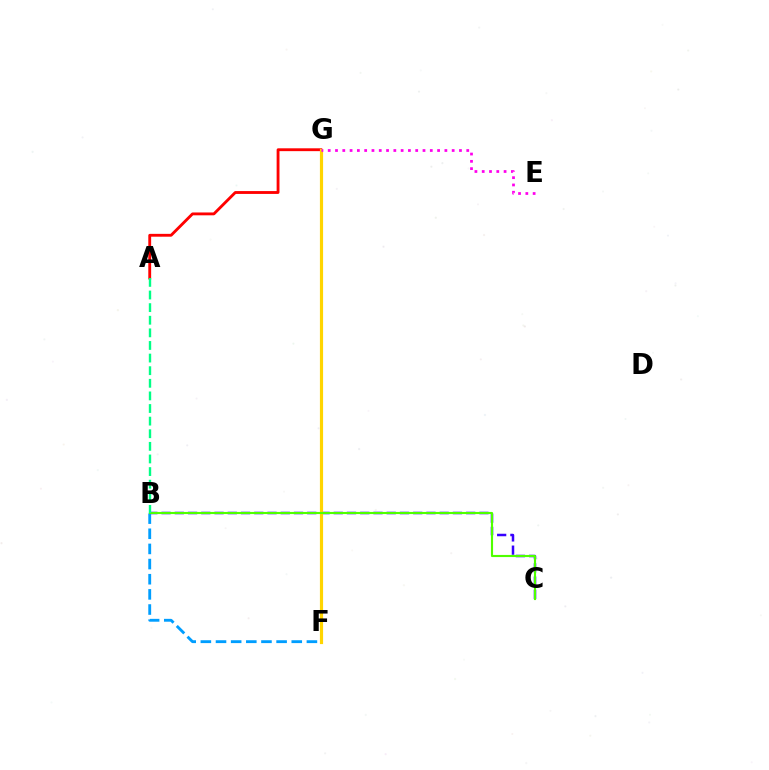{('B', 'C'): [{'color': '#3700ff', 'line_style': 'dashed', 'thickness': 1.8}, {'color': '#4fff00', 'line_style': 'solid', 'thickness': 1.53}], ('A', 'G'): [{'color': '#ff0000', 'line_style': 'solid', 'thickness': 2.05}], ('F', 'G'): [{'color': '#ffd500', 'line_style': 'solid', 'thickness': 2.28}], ('B', 'F'): [{'color': '#009eff', 'line_style': 'dashed', 'thickness': 2.06}], ('A', 'B'): [{'color': '#00ff86', 'line_style': 'dashed', 'thickness': 1.71}], ('E', 'G'): [{'color': '#ff00ed', 'line_style': 'dotted', 'thickness': 1.98}]}